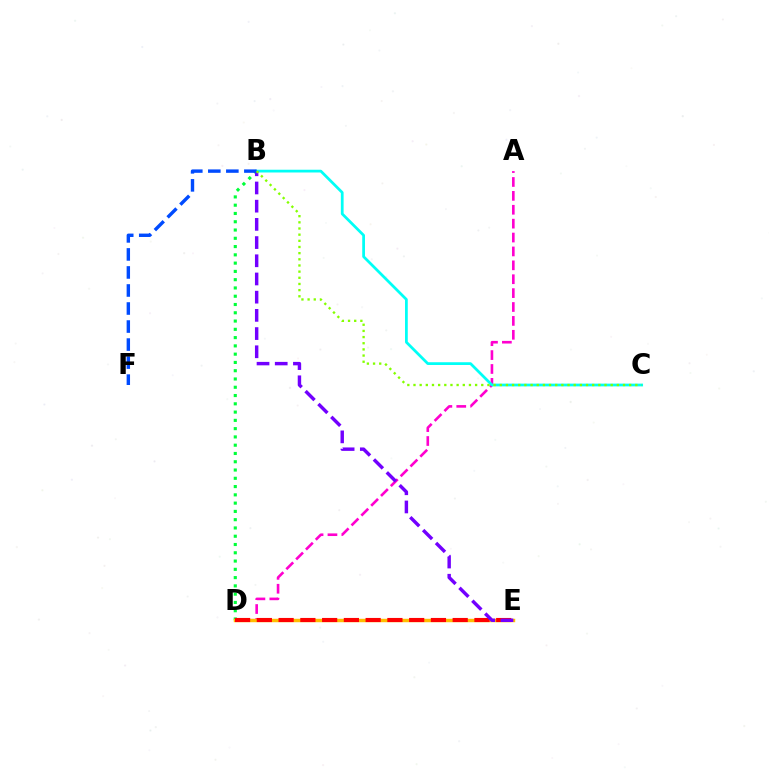{('B', 'D'): [{'color': '#00ff39', 'line_style': 'dotted', 'thickness': 2.25}], ('A', 'D'): [{'color': '#ff00cf', 'line_style': 'dashed', 'thickness': 1.89}], ('D', 'E'): [{'color': '#ffbd00', 'line_style': 'solid', 'thickness': 2.48}, {'color': '#ff0000', 'line_style': 'dashed', 'thickness': 2.96}], ('B', 'C'): [{'color': '#00fff6', 'line_style': 'solid', 'thickness': 1.98}, {'color': '#84ff00', 'line_style': 'dotted', 'thickness': 1.67}], ('B', 'E'): [{'color': '#7200ff', 'line_style': 'dashed', 'thickness': 2.47}], ('B', 'F'): [{'color': '#004bff', 'line_style': 'dashed', 'thickness': 2.45}]}